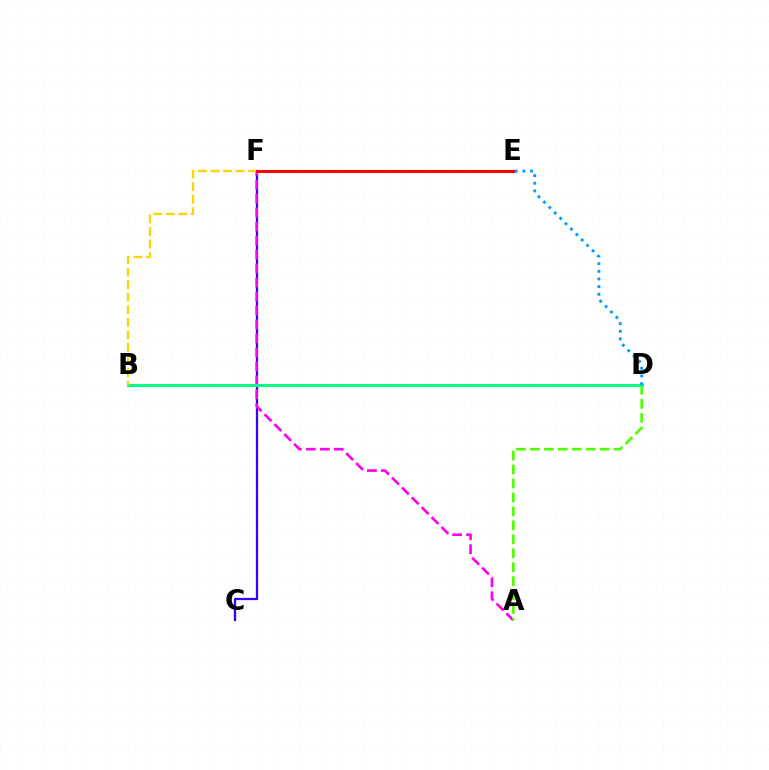{('C', 'F'): [{'color': '#3700ff', 'line_style': 'solid', 'thickness': 1.64}], ('A', 'F'): [{'color': '#ff00ed', 'line_style': 'dashed', 'thickness': 1.9}], ('A', 'D'): [{'color': '#4fff00', 'line_style': 'dashed', 'thickness': 1.9}], ('B', 'D'): [{'color': '#00ff86', 'line_style': 'solid', 'thickness': 2.15}], ('B', 'F'): [{'color': '#ffd500', 'line_style': 'dashed', 'thickness': 1.7}], ('D', 'E'): [{'color': '#009eff', 'line_style': 'dotted', 'thickness': 2.08}], ('E', 'F'): [{'color': '#ff0000', 'line_style': 'solid', 'thickness': 2.16}]}